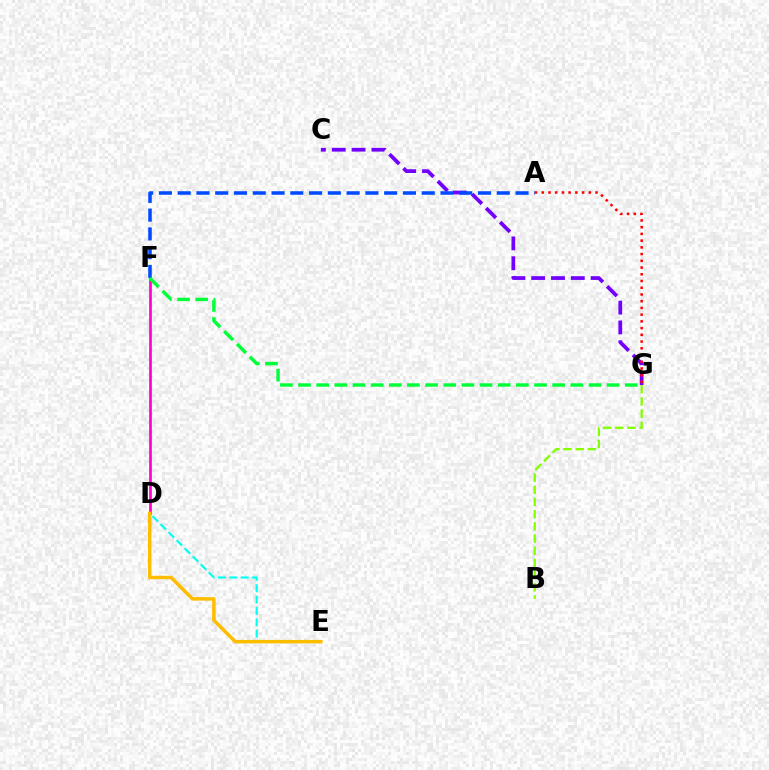{('D', 'E'): [{'color': '#00fff6', 'line_style': 'dashed', 'thickness': 1.54}, {'color': '#ffbd00', 'line_style': 'solid', 'thickness': 2.5}], ('B', 'G'): [{'color': '#84ff00', 'line_style': 'dashed', 'thickness': 1.66}], ('D', 'F'): [{'color': '#ff00cf', 'line_style': 'solid', 'thickness': 1.93}], ('C', 'G'): [{'color': '#7200ff', 'line_style': 'dashed', 'thickness': 2.69}], ('A', 'F'): [{'color': '#004bff', 'line_style': 'dashed', 'thickness': 2.55}], ('F', 'G'): [{'color': '#00ff39', 'line_style': 'dashed', 'thickness': 2.47}], ('A', 'G'): [{'color': '#ff0000', 'line_style': 'dotted', 'thickness': 1.83}]}